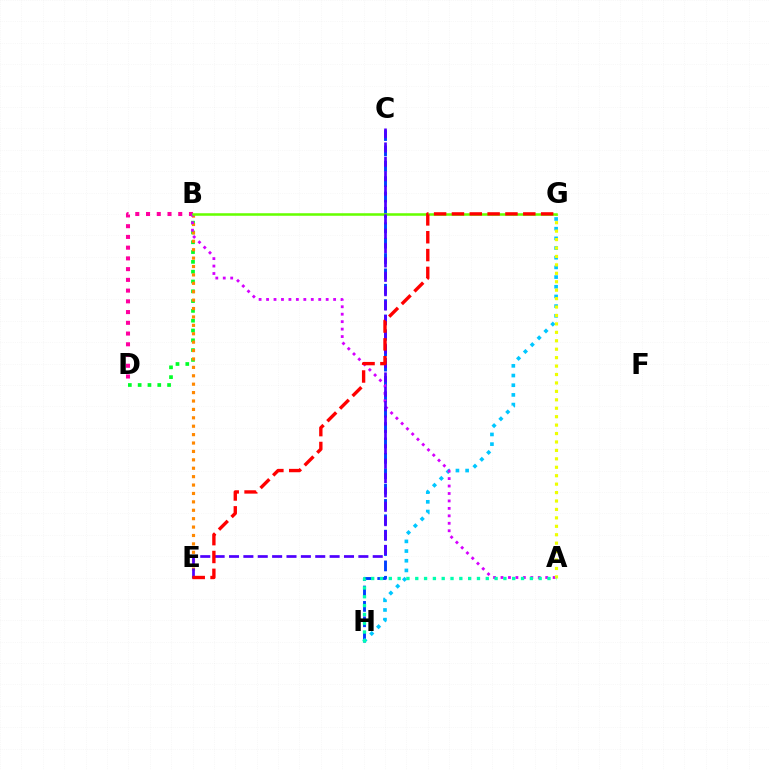{('C', 'H'): [{'color': '#003fff', 'line_style': 'dashed', 'thickness': 2.09}], ('G', 'H'): [{'color': '#00c7ff', 'line_style': 'dotted', 'thickness': 2.63}], ('B', 'D'): [{'color': '#00ff27', 'line_style': 'dotted', 'thickness': 2.66}, {'color': '#ff00a0', 'line_style': 'dotted', 'thickness': 2.92}], ('B', 'E'): [{'color': '#ff8800', 'line_style': 'dotted', 'thickness': 2.28}], ('A', 'B'): [{'color': '#d600ff', 'line_style': 'dotted', 'thickness': 2.02}], ('A', 'G'): [{'color': '#eeff00', 'line_style': 'dotted', 'thickness': 2.29}], ('A', 'H'): [{'color': '#00ffaf', 'line_style': 'dotted', 'thickness': 2.4}], ('B', 'G'): [{'color': '#66ff00', 'line_style': 'solid', 'thickness': 1.83}], ('C', 'E'): [{'color': '#4f00ff', 'line_style': 'dashed', 'thickness': 1.95}], ('E', 'G'): [{'color': '#ff0000', 'line_style': 'dashed', 'thickness': 2.42}]}